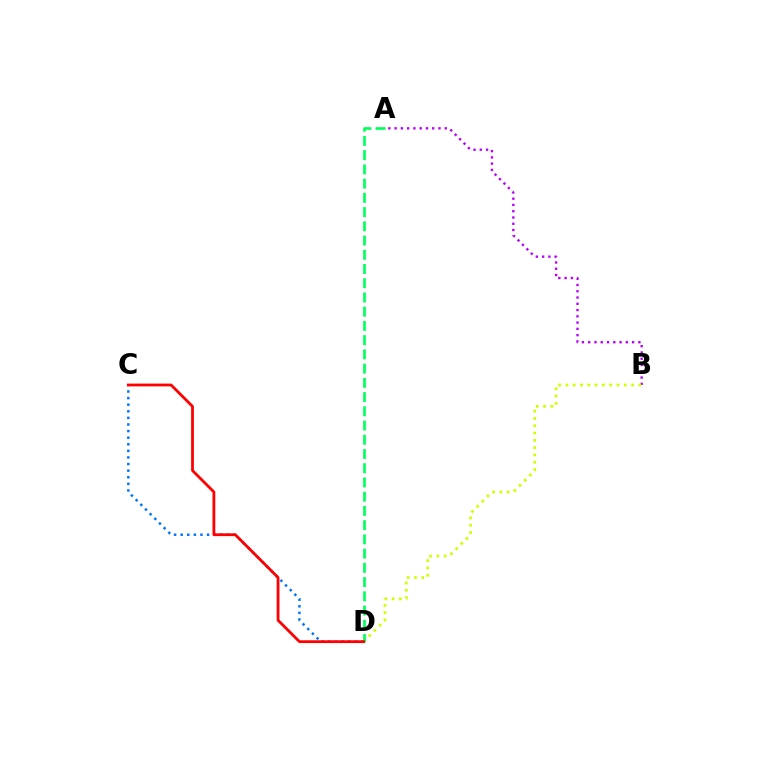{('A', 'B'): [{'color': '#b900ff', 'line_style': 'dotted', 'thickness': 1.7}], ('C', 'D'): [{'color': '#0074ff', 'line_style': 'dotted', 'thickness': 1.79}, {'color': '#ff0000', 'line_style': 'solid', 'thickness': 2.0}], ('B', 'D'): [{'color': '#d1ff00', 'line_style': 'dotted', 'thickness': 1.98}], ('A', 'D'): [{'color': '#00ff5c', 'line_style': 'dashed', 'thickness': 1.93}]}